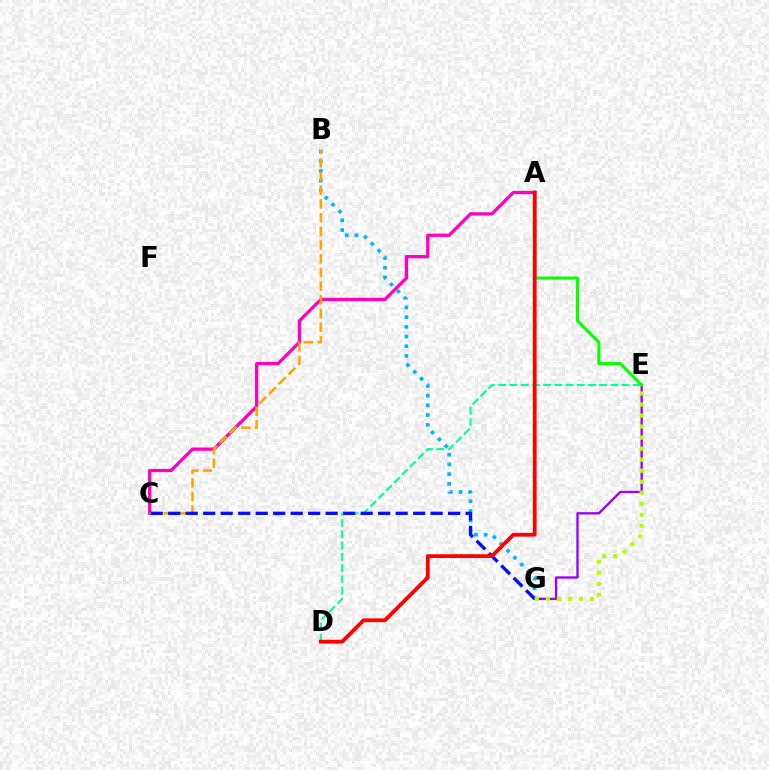{('B', 'G'): [{'color': '#00b5ff', 'line_style': 'dotted', 'thickness': 2.64}], ('D', 'E'): [{'color': '#00ff9d', 'line_style': 'dashed', 'thickness': 1.52}], ('E', 'G'): [{'color': '#9b00ff', 'line_style': 'solid', 'thickness': 1.69}, {'color': '#b3ff00', 'line_style': 'dotted', 'thickness': 3.0}], ('A', 'C'): [{'color': '#ff00bd', 'line_style': 'solid', 'thickness': 2.36}], ('A', 'E'): [{'color': '#08ff00', 'line_style': 'solid', 'thickness': 2.27}], ('B', 'C'): [{'color': '#ffa500', 'line_style': 'dashed', 'thickness': 1.86}], ('C', 'G'): [{'color': '#0010ff', 'line_style': 'dashed', 'thickness': 2.38}], ('A', 'D'): [{'color': '#ff0000', 'line_style': 'solid', 'thickness': 2.73}]}